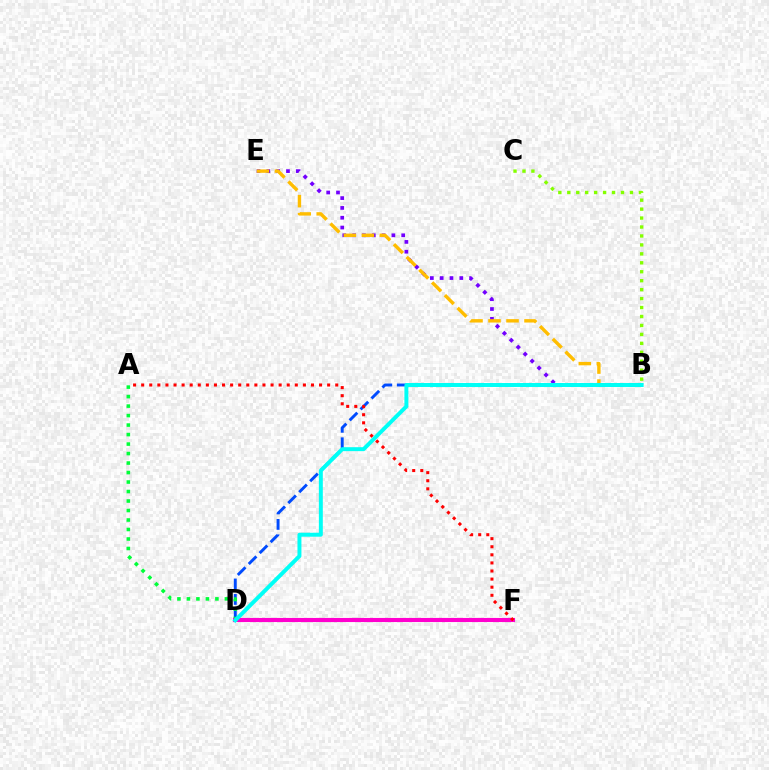{('B', 'E'): [{'color': '#7200ff', 'line_style': 'dotted', 'thickness': 2.67}, {'color': '#ffbd00', 'line_style': 'dashed', 'thickness': 2.45}], ('B', 'D'): [{'color': '#004bff', 'line_style': 'dashed', 'thickness': 2.1}, {'color': '#00fff6', 'line_style': 'solid', 'thickness': 2.85}], ('A', 'D'): [{'color': '#00ff39', 'line_style': 'dotted', 'thickness': 2.58}], ('D', 'F'): [{'color': '#ff00cf', 'line_style': 'solid', 'thickness': 2.96}], ('A', 'F'): [{'color': '#ff0000', 'line_style': 'dotted', 'thickness': 2.2}], ('B', 'C'): [{'color': '#84ff00', 'line_style': 'dotted', 'thickness': 2.43}]}